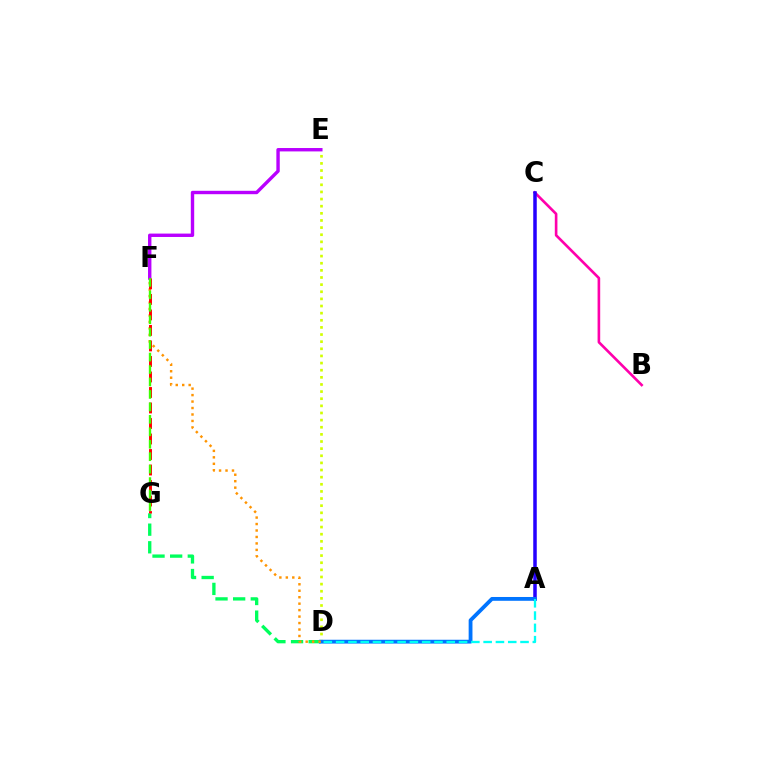{('B', 'C'): [{'color': '#ff00ac', 'line_style': 'solid', 'thickness': 1.89}], ('E', 'F'): [{'color': '#b900ff', 'line_style': 'solid', 'thickness': 2.44}], ('D', 'E'): [{'color': '#d1ff00', 'line_style': 'dotted', 'thickness': 1.94}], ('D', 'G'): [{'color': '#00ff5c', 'line_style': 'dashed', 'thickness': 2.39}], ('A', 'C'): [{'color': '#2500ff', 'line_style': 'solid', 'thickness': 2.53}], ('A', 'D'): [{'color': '#0074ff', 'line_style': 'solid', 'thickness': 2.74}, {'color': '#00fff6', 'line_style': 'dashed', 'thickness': 1.67}], ('D', 'F'): [{'color': '#ff9400', 'line_style': 'dotted', 'thickness': 1.76}], ('F', 'G'): [{'color': '#ff0000', 'line_style': 'dashed', 'thickness': 2.11}, {'color': '#3dff00', 'line_style': 'dashed', 'thickness': 1.69}]}